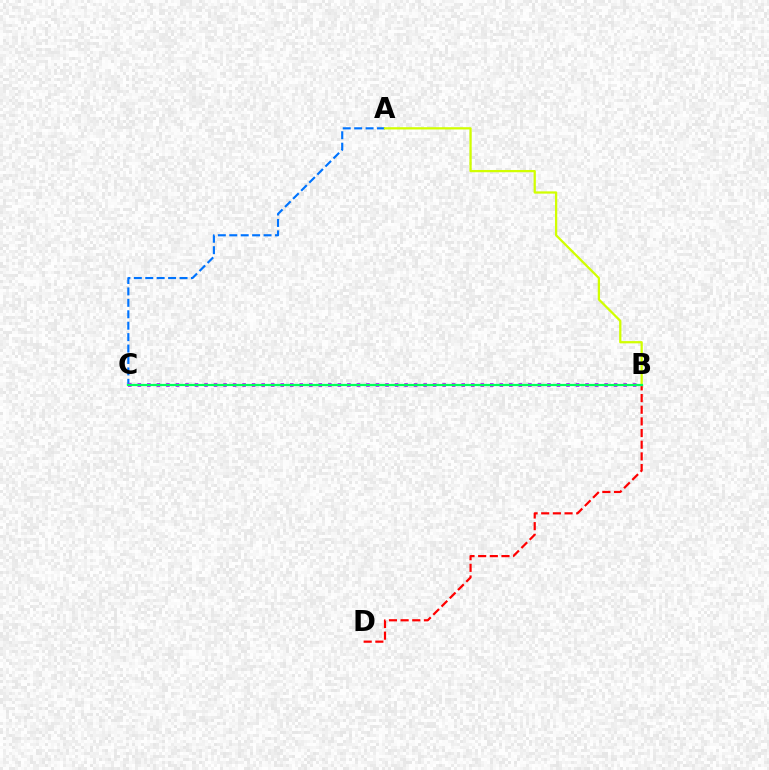{('A', 'C'): [{'color': '#0074ff', 'line_style': 'dashed', 'thickness': 1.55}], ('B', 'D'): [{'color': '#ff0000', 'line_style': 'dashed', 'thickness': 1.58}], ('B', 'C'): [{'color': '#b900ff', 'line_style': 'dotted', 'thickness': 2.59}, {'color': '#00ff5c', 'line_style': 'solid', 'thickness': 1.6}], ('A', 'B'): [{'color': '#d1ff00', 'line_style': 'solid', 'thickness': 1.63}]}